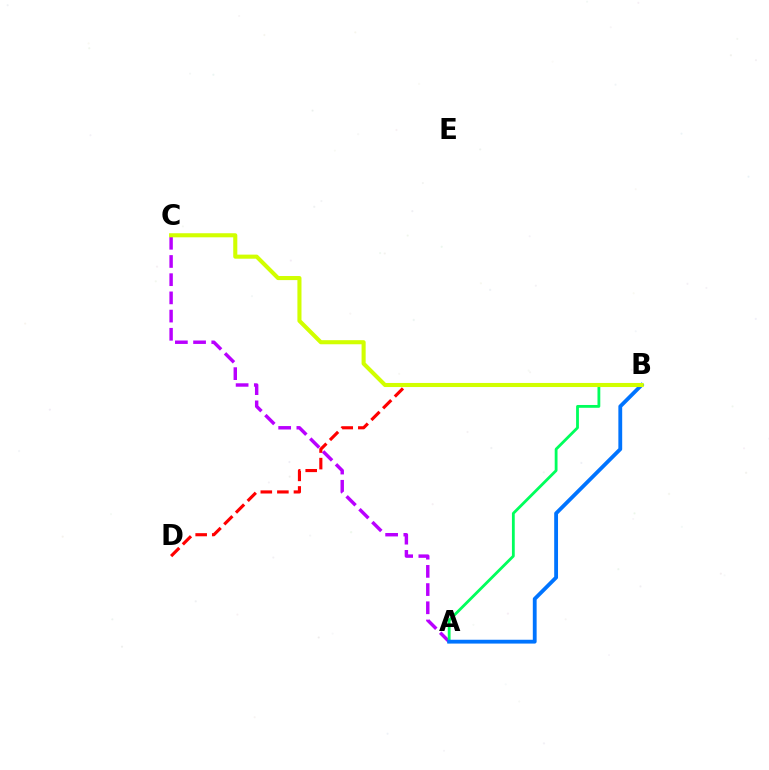{('B', 'D'): [{'color': '#ff0000', 'line_style': 'dashed', 'thickness': 2.25}], ('A', 'C'): [{'color': '#b900ff', 'line_style': 'dashed', 'thickness': 2.47}], ('A', 'B'): [{'color': '#00ff5c', 'line_style': 'solid', 'thickness': 2.02}, {'color': '#0074ff', 'line_style': 'solid', 'thickness': 2.75}], ('B', 'C'): [{'color': '#d1ff00', 'line_style': 'solid', 'thickness': 2.94}]}